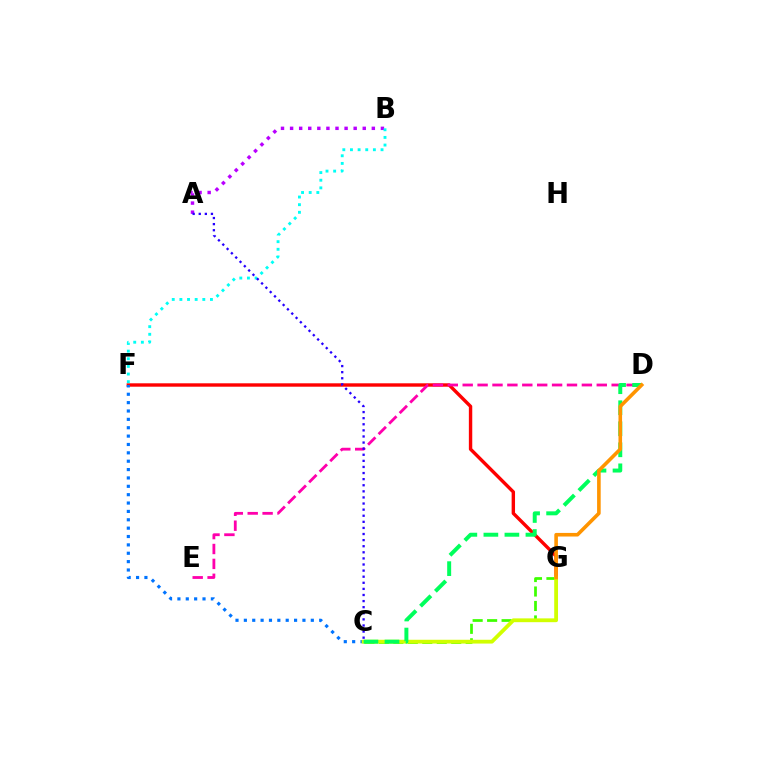{('F', 'G'): [{'color': '#ff0000', 'line_style': 'solid', 'thickness': 2.45}], ('A', 'B'): [{'color': '#b900ff', 'line_style': 'dotted', 'thickness': 2.47}], ('C', 'F'): [{'color': '#0074ff', 'line_style': 'dotted', 'thickness': 2.27}], ('C', 'G'): [{'color': '#3dff00', 'line_style': 'dashed', 'thickness': 1.97}, {'color': '#d1ff00', 'line_style': 'solid', 'thickness': 2.74}], ('D', 'E'): [{'color': '#ff00ac', 'line_style': 'dashed', 'thickness': 2.02}], ('C', 'D'): [{'color': '#00ff5c', 'line_style': 'dashed', 'thickness': 2.86}], ('B', 'F'): [{'color': '#00fff6', 'line_style': 'dotted', 'thickness': 2.08}], ('D', 'G'): [{'color': '#ff9400', 'line_style': 'solid', 'thickness': 2.59}], ('A', 'C'): [{'color': '#2500ff', 'line_style': 'dotted', 'thickness': 1.66}]}